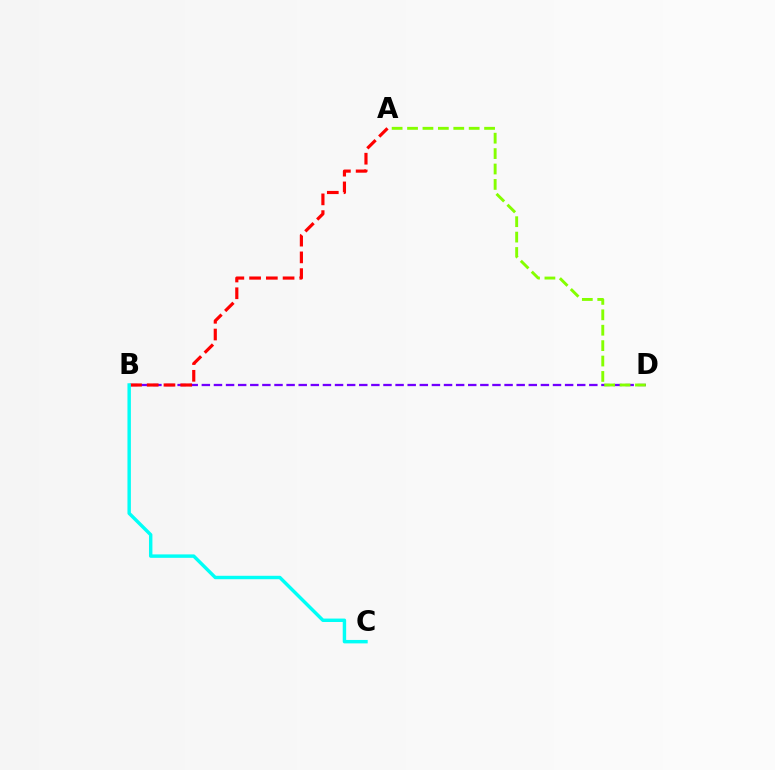{('B', 'D'): [{'color': '#7200ff', 'line_style': 'dashed', 'thickness': 1.65}], ('A', 'B'): [{'color': '#ff0000', 'line_style': 'dashed', 'thickness': 2.27}], ('A', 'D'): [{'color': '#84ff00', 'line_style': 'dashed', 'thickness': 2.09}], ('B', 'C'): [{'color': '#00fff6', 'line_style': 'solid', 'thickness': 2.47}]}